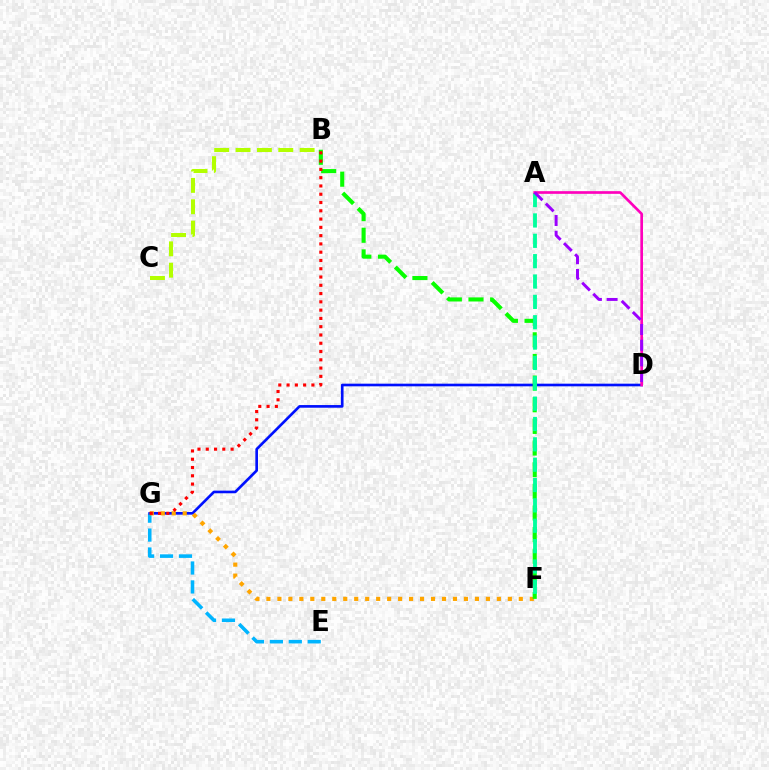{('E', 'G'): [{'color': '#00b5ff', 'line_style': 'dashed', 'thickness': 2.57}], ('D', 'G'): [{'color': '#0010ff', 'line_style': 'solid', 'thickness': 1.91}], ('F', 'G'): [{'color': '#ffa500', 'line_style': 'dotted', 'thickness': 2.98}], ('B', 'F'): [{'color': '#08ff00', 'line_style': 'dashed', 'thickness': 2.94}], ('A', 'F'): [{'color': '#00ff9d', 'line_style': 'dashed', 'thickness': 2.76}], ('A', 'D'): [{'color': '#ff00bd', 'line_style': 'solid', 'thickness': 1.93}, {'color': '#9b00ff', 'line_style': 'dashed', 'thickness': 2.13}], ('B', 'G'): [{'color': '#ff0000', 'line_style': 'dotted', 'thickness': 2.25}], ('B', 'C'): [{'color': '#b3ff00', 'line_style': 'dashed', 'thickness': 2.9}]}